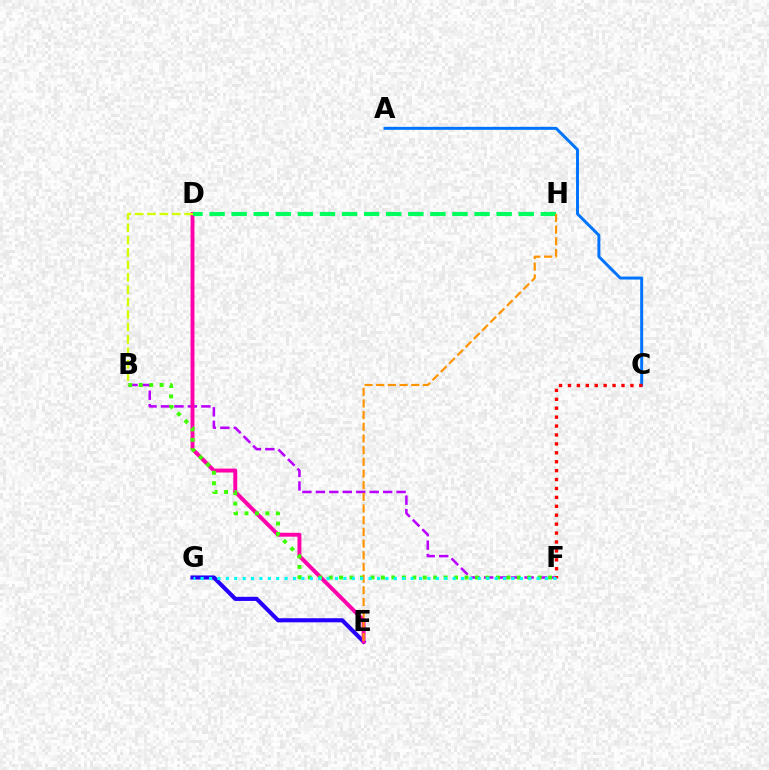{('E', 'G'): [{'color': '#2500ff', 'line_style': 'solid', 'thickness': 2.95}], ('B', 'F'): [{'color': '#b900ff', 'line_style': 'dashed', 'thickness': 1.83}, {'color': '#3dff00', 'line_style': 'dotted', 'thickness': 2.84}], ('A', 'C'): [{'color': '#0074ff', 'line_style': 'solid', 'thickness': 2.14}], ('D', 'E'): [{'color': '#ff00ac', 'line_style': 'solid', 'thickness': 2.82}], ('B', 'D'): [{'color': '#d1ff00', 'line_style': 'dashed', 'thickness': 1.68}], ('D', 'H'): [{'color': '#00ff5c', 'line_style': 'dashed', 'thickness': 3.0}], ('C', 'F'): [{'color': '#ff0000', 'line_style': 'dotted', 'thickness': 2.42}], ('E', 'H'): [{'color': '#ff9400', 'line_style': 'dashed', 'thickness': 1.59}], ('F', 'G'): [{'color': '#00fff6', 'line_style': 'dotted', 'thickness': 2.28}]}